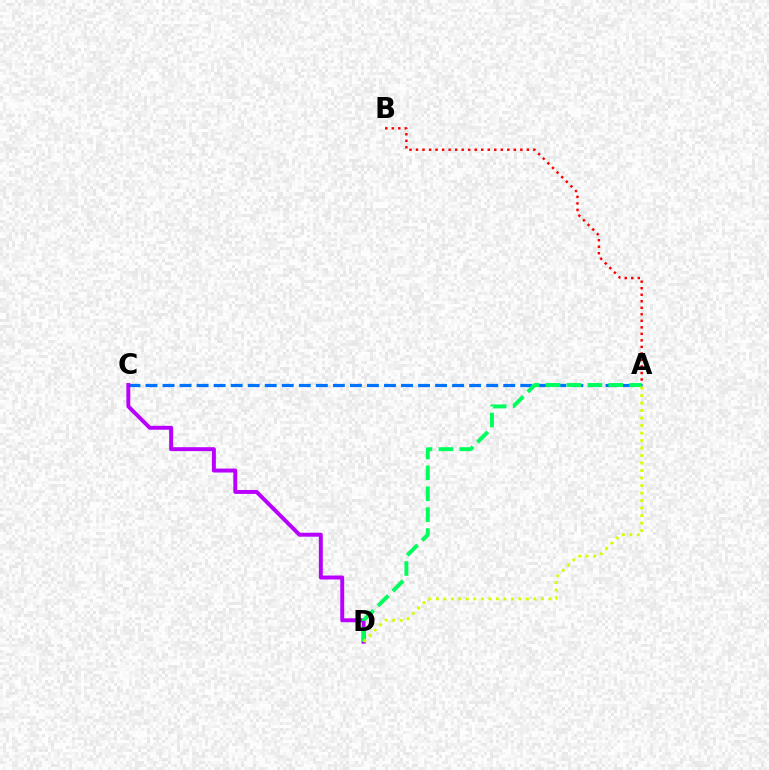{('A', 'B'): [{'color': '#ff0000', 'line_style': 'dotted', 'thickness': 1.77}], ('A', 'C'): [{'color': '#0074ff', 'line_style': 'dashed', 'thickness': 2.31}], ('C', 'D'): [{'color': '#b900ff', 'line_style': 'solid', 'thickness': 2.83}], ('A', 'D'): [{'color': '#00ff5c', 'line_style': 'dashed', 'thickness': 2.84}, {'color': '#d1ff00', 'line_style': 'dotted', 'thickness': 2.04}]}